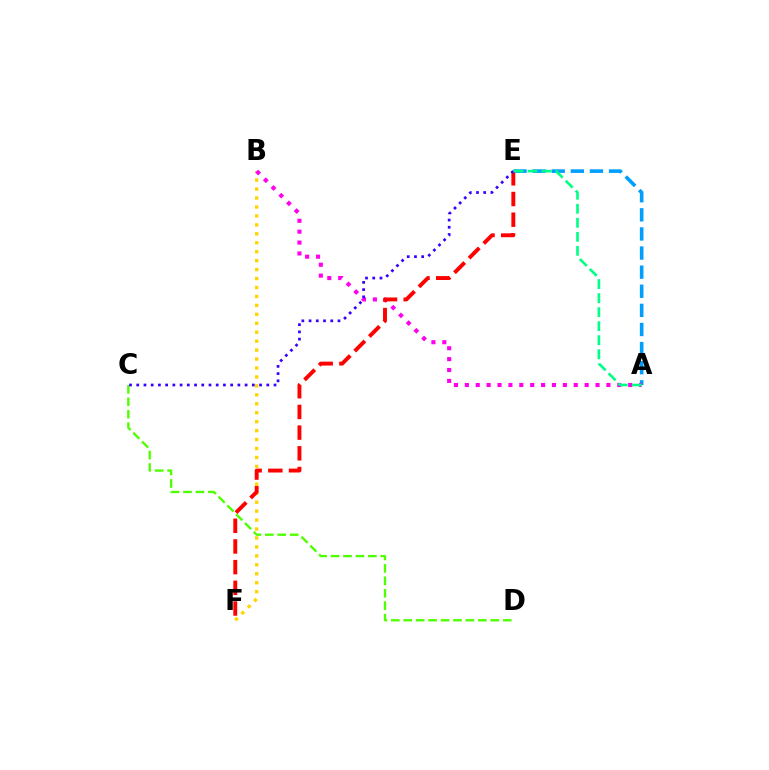{('A', 'E'): [{'color': '#009eff', 'line_style': 'dashed', 'thickness': 2.6}, {'color': '#00ff86', 'line_style': 'dashed', 'thickness': 1.91}], ('B', 'F'): [{'color': '#ffd500', 'line_style': 'dotted', 'thickness': 2.43}], ('C', 'D'): [{'color': '#4fff00', 'line_style': 'dashed', 'thickness': 1.69}], ('A', 'B'): [{'color': '#ff00ed', 'line_style': 'dotted', 'thickness': 2.96}], ('E', 'F'): [{'color': '#ff0000', 'line_style': 'dashed', 'thickness': 2.81}], ('C', 'E'): [{'color': '#3700ff', 'line_style': 'dotted', 'thickness': 1.96}]}